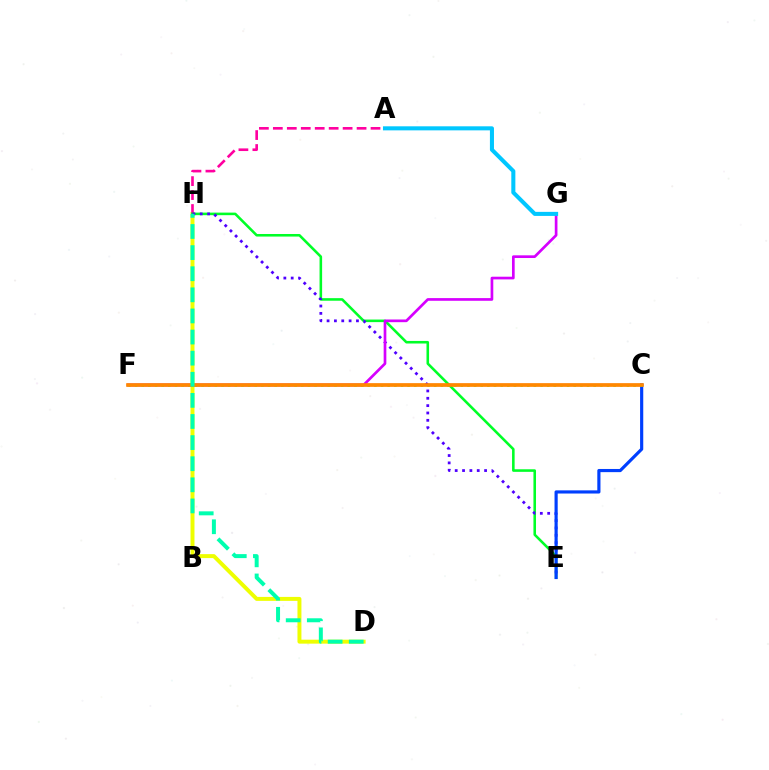{('D', 'H'): [{'color': '#eeff00', 'line_style': 'solid', 'thickness': 2.85}, {'color': '#00ffaf', 'line_style': 'dashed', 'thickness': 2.87}], ('A', 'H'): [{'color': '#ff00a0', 'line_style': 'dashed', 'thickness': 1.9}], ('E', 'H'): [{'color': '#00ff27', 'line_style': 'solid', 'thickness': 1.85}, {'color': '#4f00ff', 'line_style': 'dotted', 'thickness': 2.0}], ('C', 'F'): [{'color': '#ff0000', 'line_style': 'solid', 'thickness': 1.72}, {'color': '#66ff00', 'line_style': 'dotted', 'thickness': 1.81}, {'color': '#ff8800', 'line_style': 'solid', 'thickness': 2.61}], ('F', 'G'): [{'color': '#d600ff', 'line_style': 'solid', 'thickness': 1.94}], ('C', 'E'): [{'color': '#003fff', 'line_style': 'solid', 'thickness': 2.28}], ('A', 'G'): [{'color': '#00c7ff', 'line_style': 'solid', 'thickness': 2.92}]}